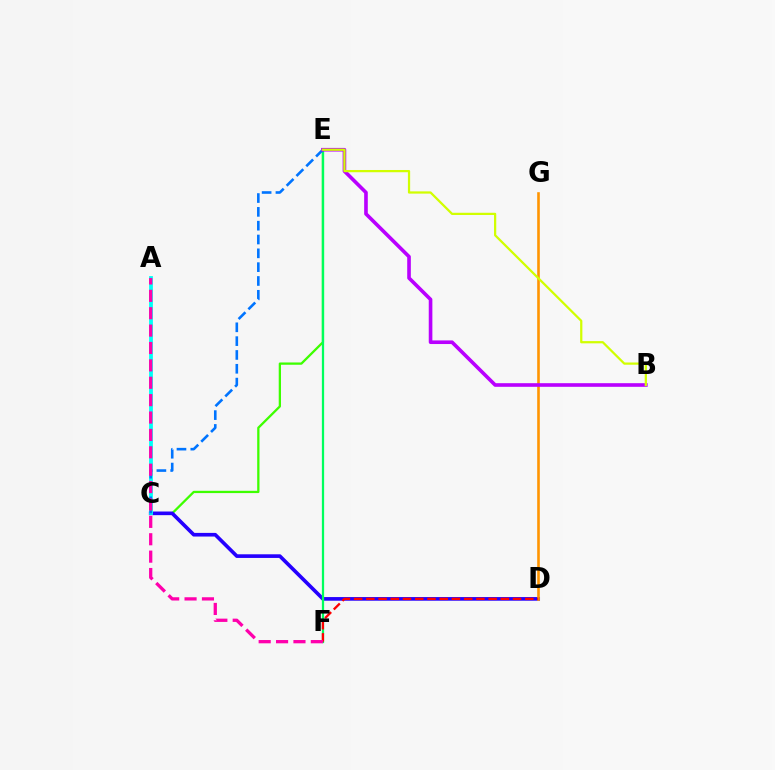{('C', 'E'): [{'color': '#3dff00', 'line_style': 'solid', 'thickness': 1.64}, {'color': '#0074ff', 'line_style': 'dashed', 'thickness': 1.88}], ('C', 'D'): [{'color': '#2500ff', 'line_style': 'solid', 'thickness': 2.63}], ('D', 'G'): [{'color': '#ff9400', 'line_style': 'solid', 'thickness': 1.88}], ('A', 'C'): [{'color': '#00fff6', 'line_style': 'solid', 'thickness': 2.73}], ('E', 'F'): [{'color': '#00ff5c', 'line_style': 'solid', 'thickness': 1.62}], ('B', 'E'): [{'color': '#b900ff', 'line_style': 'solid', 'thickness': 2.61}, {'color': '#d1ff00', 'line_style': 'solid', 'thickness': 1.61}], ('D', 'F'): [{'color': '#ff0000', 'line_style': 'dashed', 'thickness': 1.66}], ('A', 'F'): [{'color': '#ff00ac', 'line_style': 'dashed', 'thickness': 2.36}]}